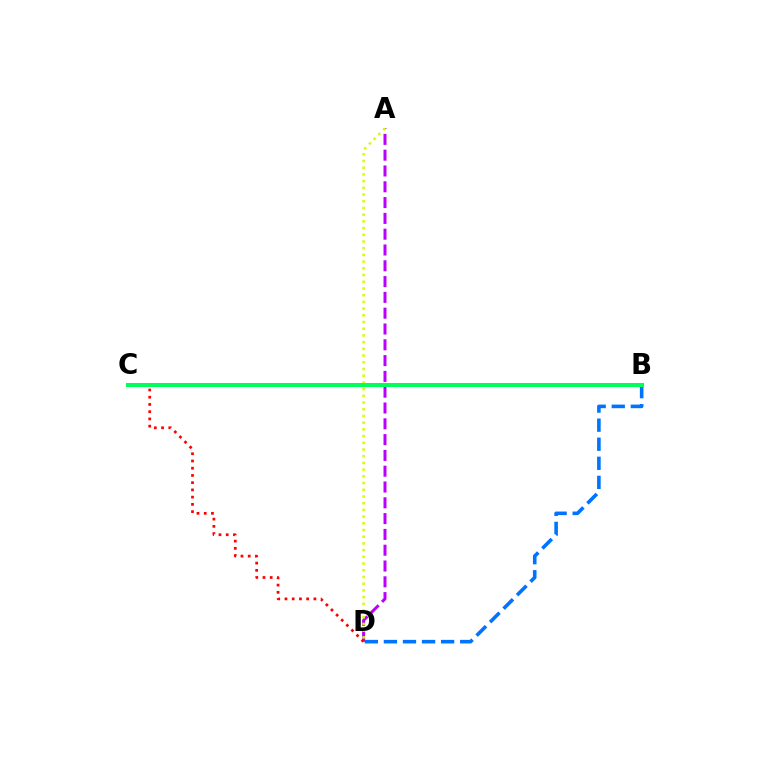{('A', 'D'): [{'color': '#b900ff', 'line_style': 'dashed', 'thickness': 2.15}, {'color': '#d1ff00', 'line_style': 'dotted', 'thickness': 1.82}], ('B', 'D'): [{'color': '#0074ff', 'line_style': 'dashed', 'thickness': 2.59}], ('C', 'D'): [{'color': '#ff0000', 'line_style': 'dotted', 'thickness': 1.96}], ('B', 'C'): [{'color': '#00ff5c', 'line_style': 'solid', 'thickness': 2.91}]}